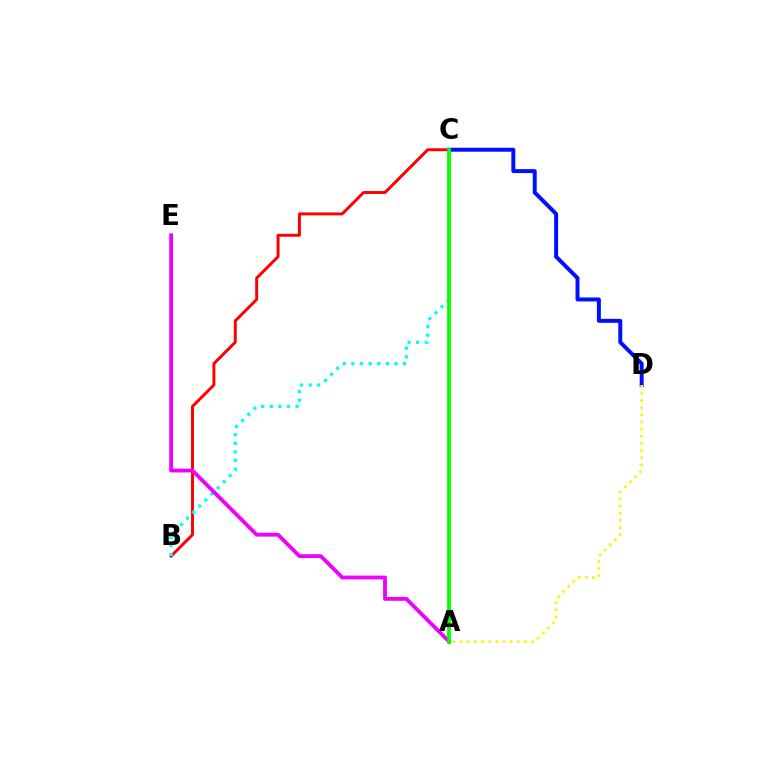{('B', 'C'): [{'color': '#ff0000', 'line_style': 'solid', 'thickness': 2.12}, {'color': '#00fff6', 'line_style': 'dotted', 'thickness': 2.34}], ('C', 'D'): [{'color': '#0010ff', 'line_style': 'solid', 'thickness': 2.86}], ('A', 'E'): [{'color': '#ee00ff', 'line_style': 'solid', 'thickness': 2.74}], ('A', 'C'): [{'color': '#08ff00', 'line_style': 'solid', 'thickness': 2.72}], ('A', 'D'): [{'color': '#fcf500', 'line_style': 'dotted', 'thickness': 1.94}]}